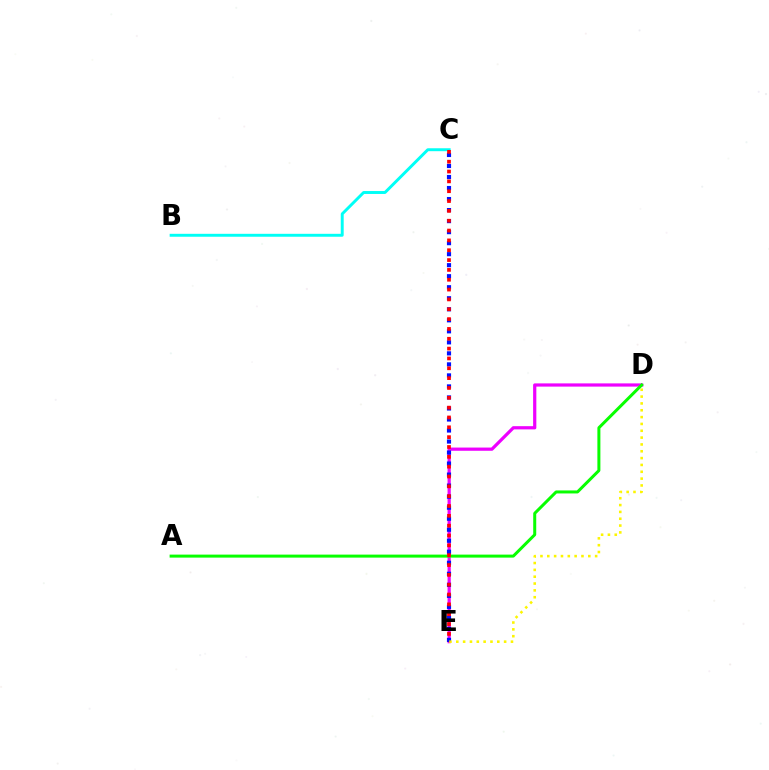{('B', 'C'): [{'color': '#00fff6', 'line_style': 'solid', 'thickness': 2.11}], ('D', 'E'): [{'color': '#ee00ff', 'line_style': 'solid', 'thickness': 2.32}, {'color': '#fcf500', 'line_style': 'dotted', 'thickness': 1.86}], ('C', 'E'): [{'color': '#0010ff', 'line_style': 'dotted', 'thickness': 2.99}, {'color': '#ff0000', 'line_style': 'dotted', 'thickness': 2.67}], ('A', 'D'): [{'color': '#08ff00', 'line_style': 'solid', 'thickness': 2.16}]}